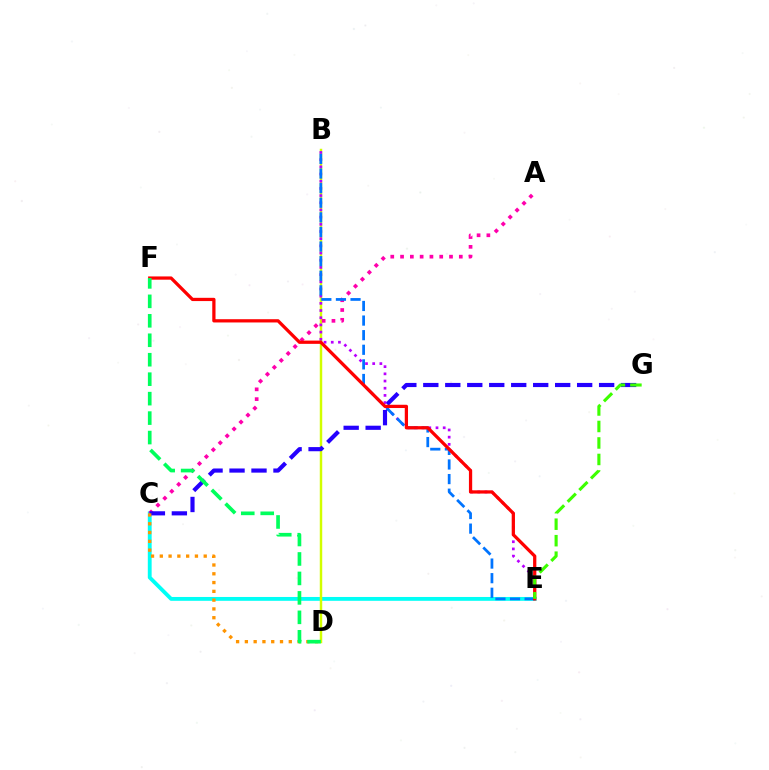{('C', 'E'): [{'color': '#00fff6', 'line_style': 'solid', 'thickness': 2.77}], ('B', 'D'): [{'color': '#d1ff00', 'line_style': 'solid', 'thickness': 1.76}], ('A', 'C'): [{'color': '#ff00ac', 'line_style': 'dotted', 'thickness': 2.66}], ('C', 'G'): [{'color': '#2500ff', 'line_style': 'dashed', 'thickness': 2.99}], ('C', 'D'): [{'color': '#ff9400', 'line_style': 'dotted', 'thickness': 2.39}], ('B', 'E'): [{'color': '#b900ff', 'line_style': 'dotted', 'thickness': 1.95}, {'color': '#0074ff', 'line_style': 'dashed', 'thickness': 1.98}], ('E', 'F'): [{'color': '#ff0000', 'line_style': 'solid', 'thickness': 2.34}], ('D', 'F'): [{'color': '#00ff5c', 'line_style': 'dashed', 'thickness': 2.64}], ('E', 'G'): [{'color': '#3dff00', 'line_style': 'dashed', 'thickness': 2.24}]}